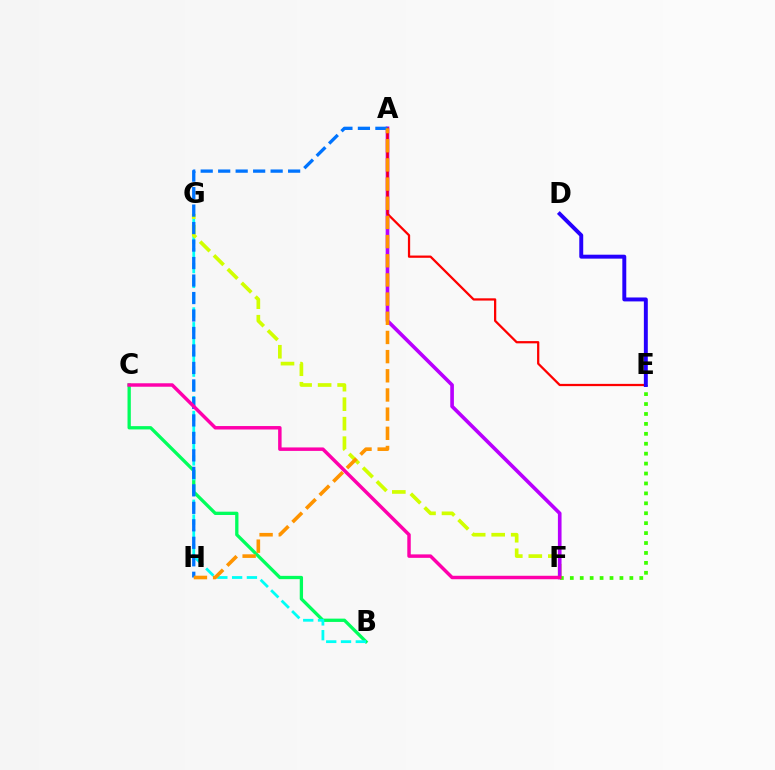{('B', 'C'): [{'color': '#00ff5c', 'line_style': 'solid', 'thickness': 2.38}], ('B', 'G'): [{'color': '#00fff6', 'line_style': 'dashed', 'thickness': 2.01}], ('F', 'G'): [{'color': '#d1ff00', 'line_style': 'dashed', 'thickness': 2.65}], ('A', 'F'): [{'color': '#b900ff', 'line_style': 'solid', 'thickness': 2.63}], ('A', 'E'): [{'color': '#ff0000', 'line_style': 'solid', 'thickness': 1.62}], ('E', 'F'): [{'color': '#3dff00', 'line_style': 'dotted', 'thickness': 2.7}], ('A', 'H'): [{'color': '#0074ff', 'line_style': 'dashed', 'thickness': 2.38}, {'color': '#ff9400', 'line_style': 'dashed', 'thickness': 2.6}], ('C', 'F'): [{'color': '#ff00ac', 'line_style': 'solid', 'thickness': 2.49}], ('D', 'E'): [{'color': '#2500ff', 'line_style': 'solid', 'thickness': 2.84}]}